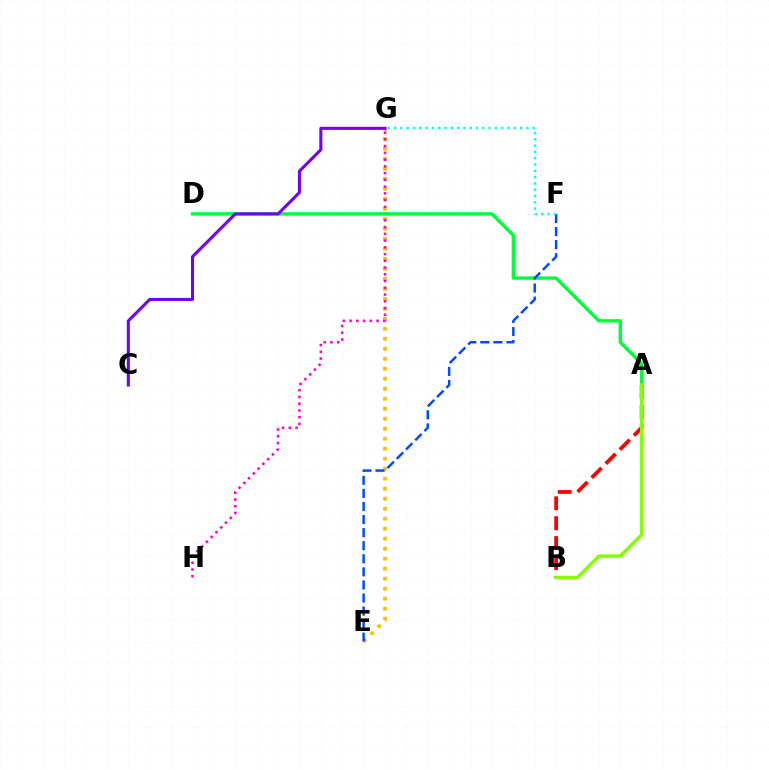{('E', 'G'): [{'color': '#ffbd00', 'line_style': 'dotted', 'thickness': 2.72}], ('G', 'H'): [{'color': '#ff00cf', 'line_style': 'dotted', 'thickness': 1.83}], ('A', 'D'): [{'color': '#00ff39', 'line_style': 'solid', 'thickness': 2.45}], ('A', 'B'): [{'color': '#ff0000', 'line_style': 'dashed', 'thickness': 2.7}, {'color': '#84ff00', 'line_style': 'solid', 'thickness': 2.48}], ('E', 'F'): [{'color': '#004bff', 'line_style': 'dashed', 'thickness': 1.78}], ('C', 'G'): [{'color': '#7200ff', 'line_style': 'solid', 'thickness': 2.21}], ('F', 'G'): [{'color': '#00fff6', 'line_style': 'dotted', 'thickness': 1.71}]}